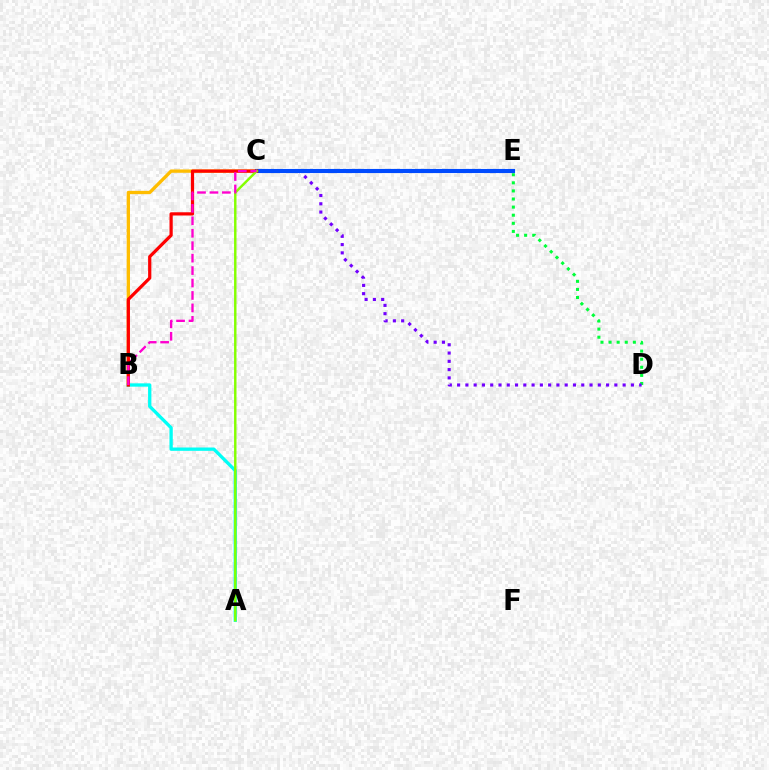{('B', 'C'): [{'color': '#ffbd00', 'line_style': 'solid', 'thickness': 2.4}, {'color': '#ff0000', 'line_style': 'solid', 'thickness': 2.32}, {'color': '#ff00cf', 'line_style': 'dashed', 'thickness': 1.69}], ('D', 'E'): [{'color': '#00ff39', 'line_style': 'dotted', 'thickness': 2.2}], ('C', 'D'): [{'color': '#7200ff', 'line_style': 'dotted', 'thickness': 2.25}], ('A', 'B'): [{'color': '#00fff6', 'line_style': 'solid', 'thickness': 2.39}], ('C', 'E'): [{'color': '#004bff', 'line_style': 'solid', 'thickness': 2.96}], ('A', 'C'): [{'color': '#84ff00', 'line_style': 'solid', 'thickness': 1.75}]}